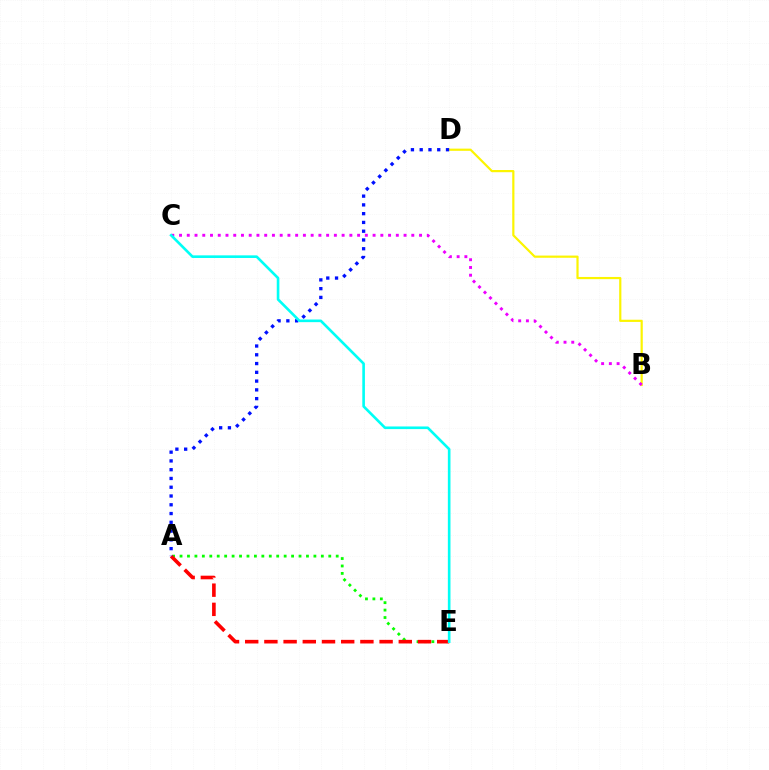{('A', 'E'): [{'color': '#08ff00', 'line_style': 'dotted', 'thickness': 2.02}, {'color': '#ff0000', 'line_style': 'dashed', 'thickness': 2.61}], ('B', 'D'): [{'color': '#fcf500', 'line_style': 'solid', 'thickness': 1.58}], ('B', 'C'): [{'color': '#ee00ff', 'line_style': 'dotted', 'thickness': 2.1}], ('A', 'D'): [{'color': '#0010ff', 'line_style': 'dotted', 'thickness': 2.38}], ('C', 'E'): [{'color': '#00fff6', 'line_style': 'solid', 'thickness': 1.89}]}